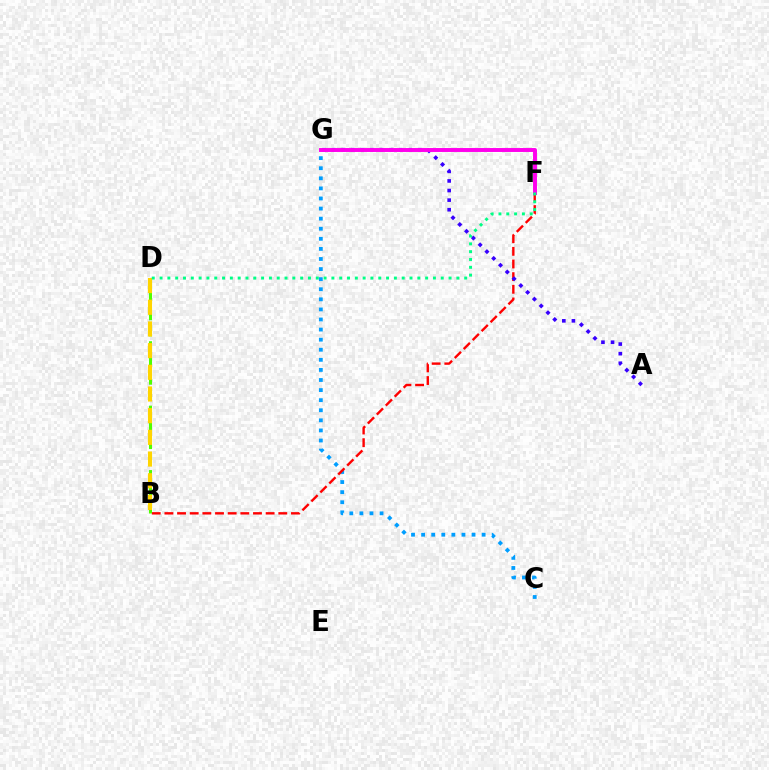{('C', 'G'): [{'color': '#009eff', 'line_style': 'dotted', 'thickness': 2.74}], ('B', 'F'): [{'color': '#ff0000', 'line_style': 'dashed', 'thickness': 1.72}], ('A', 'G'): [{'color': '#3700ff', 'line_style': 'dotted', 'thickness': 2.61}], ('B', 'D'): [{'color': '#4fff00', 'line_style': 'dashed', 'thickness': 2.19}, {'color': '#ffd500', 'line_style': 'dashed', 'thickness': 2.95}], ('F', 'G'): [{'color': '#ff00ed', 'line_style': 'solid', 'thickness': 2.83}], ('D', 'F'): [{'color': '#00ff86', 'line_style': 'dotted', 'thickness': 2.12}]}